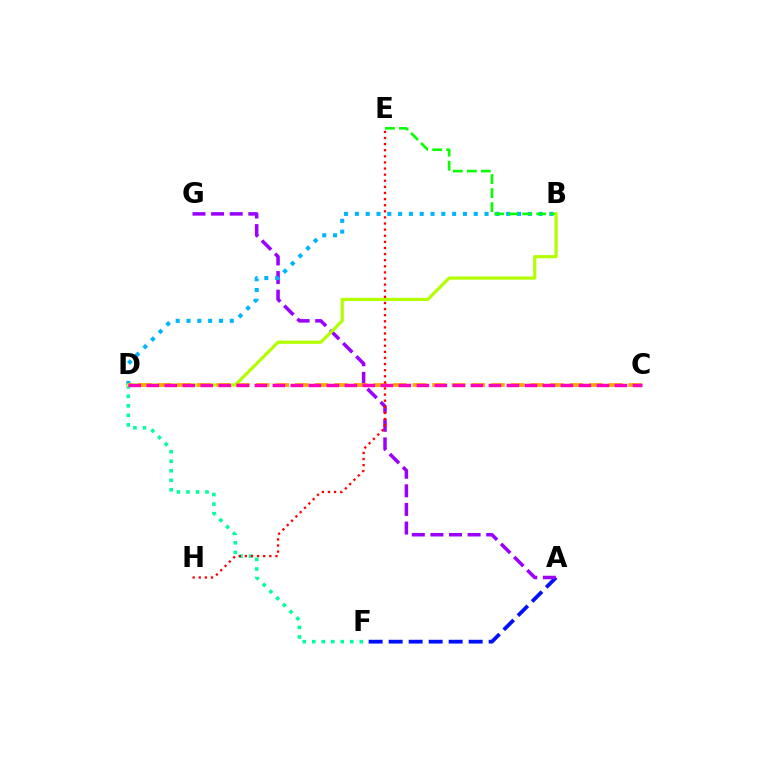{('D', 'F'): [{'color': '#00ff9d', 'line_style': 'dotted', 'thickness': 2.59}], ('A', 'F'): [{'color': '#0010ff', 'line_style': 'dashed', 'thickness': 2.72}], ('A', 'G'): [{'color': '#9b00ff', 'line_style': 'dashed', 'thickness': 2.53}], ('B', 'D'): [{'color': '#00b5ff', 'line_style': 'dotted', 'thickness': 2.94}, {'color': '#b3ff00', 'line_style': 'solid', 'thickness': 2.28}], ('B', 'E'): [{'color': '#08ff00', 'line_style': 'dashed', 'thickness': 1.91}], ('C', 'D'): [{'color': '#ffa500', 'line_style': 'dashed', 'thickness': 2.66}, {'color': '#ff00bd', 'line_style': 'dashed', 'thickness': 2.45}], ('E', 'H'): [{'color': '#ff0000', 'line_style': 'dotted', 'thickness': 1.66}]}